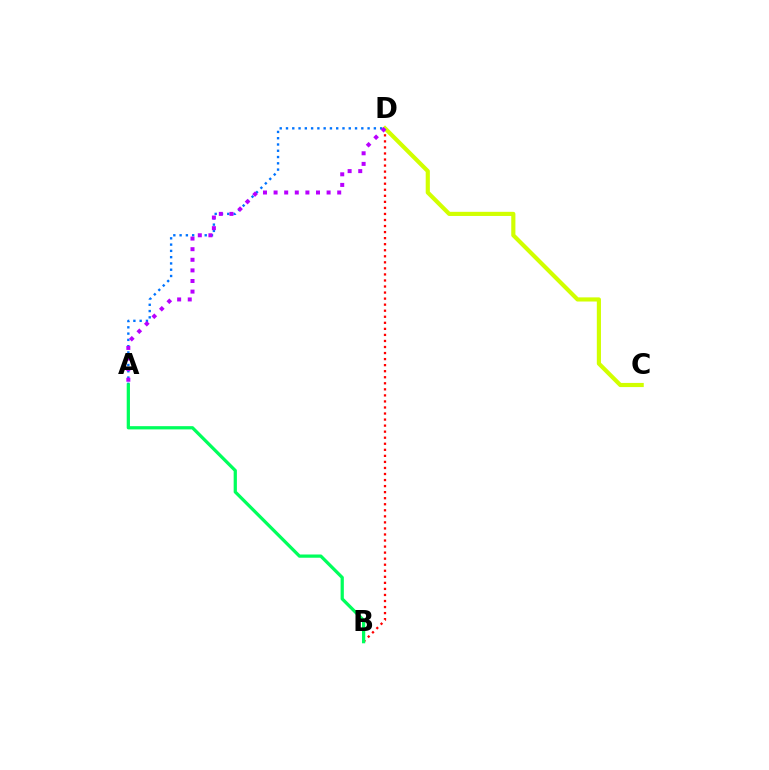{('B', 'D'): [{'color': '#ff0000', 'line_style': 'dotted', 'thickness': 1.64}], ('A', 'D'): [{'color': '#0074ff', 'line_style': 'dotted', 'thickness': 1.71}, {'color': '#b900ff', 'line_style': 'dotted', 'thickness': 2.88}], ('C', 'D'): [{'color': '#d1ff00', 'line_style': 'solid', 'thickness': 2.99}], ('A', 'B'): [{'color': '#00ff5c', 'line_style': 'solid', 'thickness': 2.33}]}